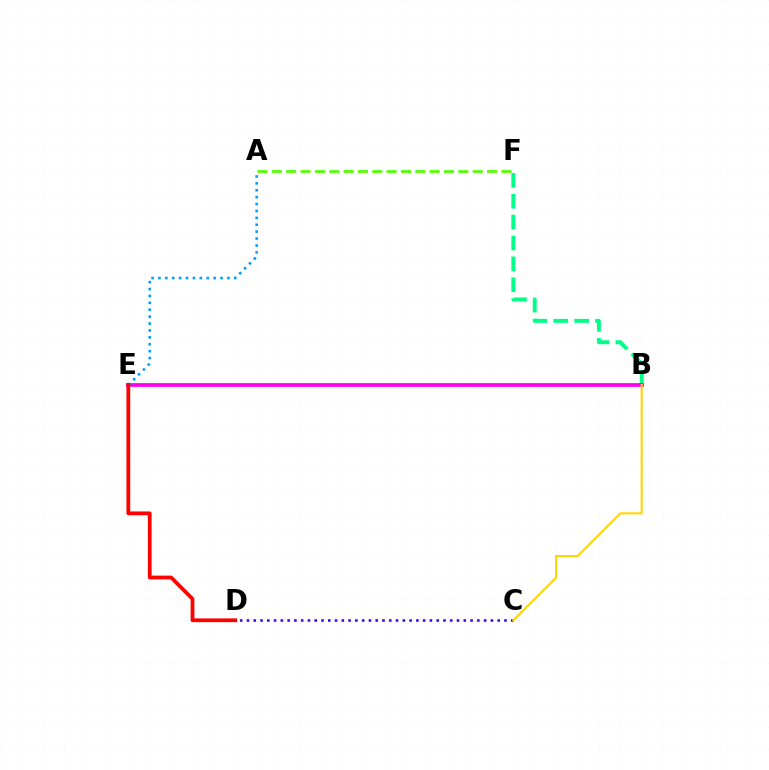{('B', 'F'): [{'color': '#00ff86', 'line_style': 'dashed', 'thickness': 2.84}], ('B', 'E'): [{'color': '#ff00ed', 'line_style': 'solid', 'thickness': 2.7}], ('C', 'D'): [{'color': '#3700ff', 'line_style': 'dotted', 'thickness': 1.84}], ('A', 'E'): [{'color': '#009eff', 'line_style': 'dotted', 'thickness': 1.87}], ('B', 'C'): [{'color': '#ffd500', 'line_style': 'solid', 'thickness': 1.51}], ('A', 'F'): [{'color': '#4fff00', 'line_style': 'dashed', 'thickness': 1.95}], ('D', 'E'): [{'color': '#ff0000', 'line_style': 'solid', 'thickness': 2.71}]}